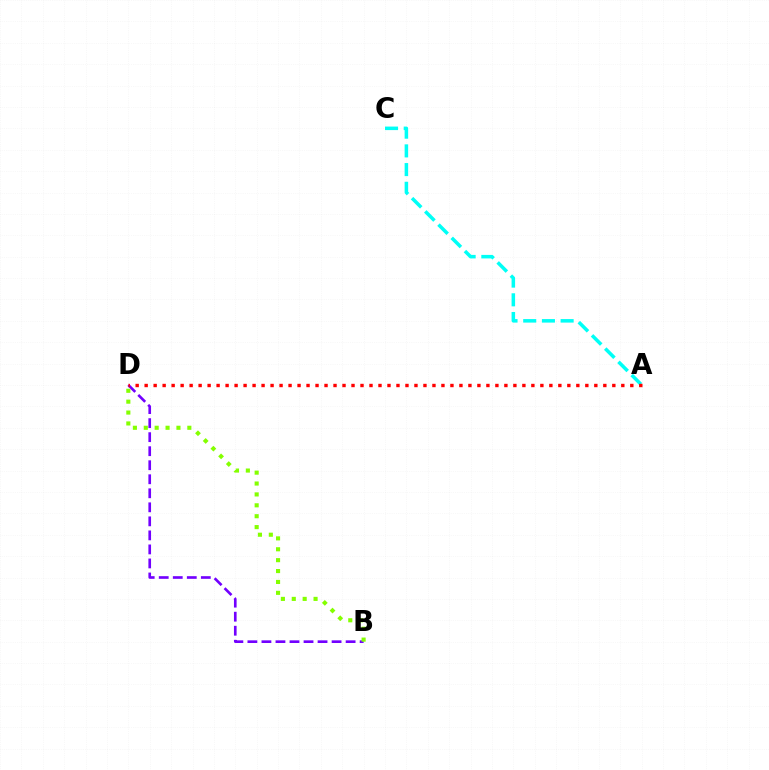{('A', 'C'): [{'color': '#00fff6', 'line_style': 'dashed', 'thickness': 2.54}], ('B', 'D'): [{'color': '#7200ff', 'line_style': 'dashed', 'thickness': 1.91}, {'color': '#84ff00', 'line_style': 'dotted', 'thickness': 2.96}], ('A', 'D'): [{'color': '#ff0000', 'line_style': 'dotted', 'thickness': 2.44}]}